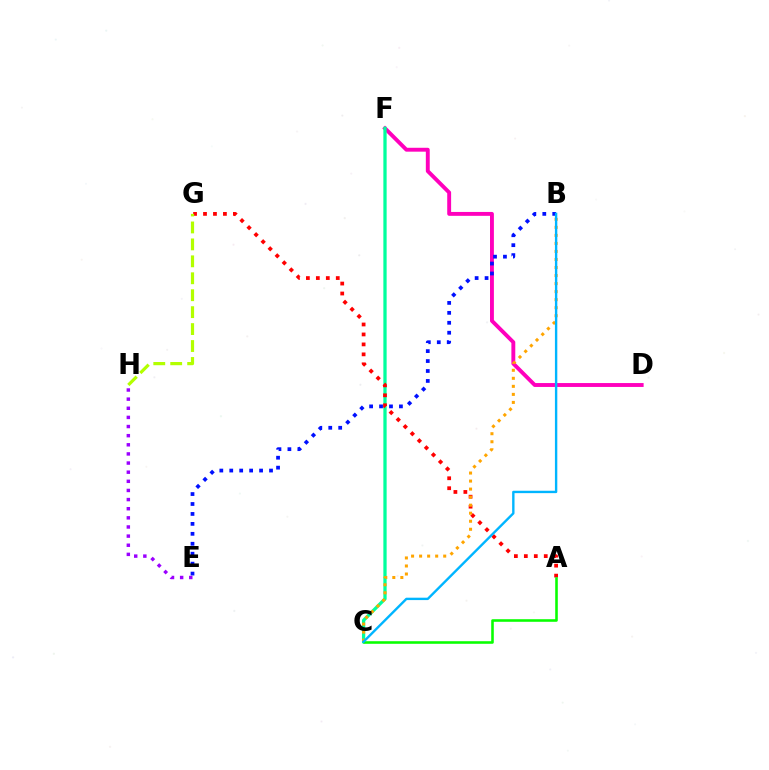{('D', 'F'): [{'color': '#ff00bd', 'line_style': 'solid', 'thickness': 2.8}], ('C', 'F'): [{'color': '#00ff9d', 'line_style': 'solid', 'thickness': 2.36}], ('E', 'H'): [{'color': '#9b00ff', 'line_style': 'dotted', 'thickness': 2.48}], ('A', 'G'): [{'color': '#ff0000', 'line_style': 'dotted', 'thickness': 2.71}], ('B', 'E'): [{'color': '#0010ff', 'line_style': 'dotted', 'thickness': 2.7}], ('A', 'C'): [{'color': '#08ff00', 'line_style': 'solid', 'thickness': 1.86}], ('G', 'H'): [{'color': '#b3ff00', 'line_style': 'dashed', 'thickness': 2.3}], ('B', 'C'): [{'color': '#ffa500', 'line_style': 'dotted', 'thickness': 2.18}, {'color': '#00b5ff', 'line_style': 'solid', 'thickness': 1.72}]}